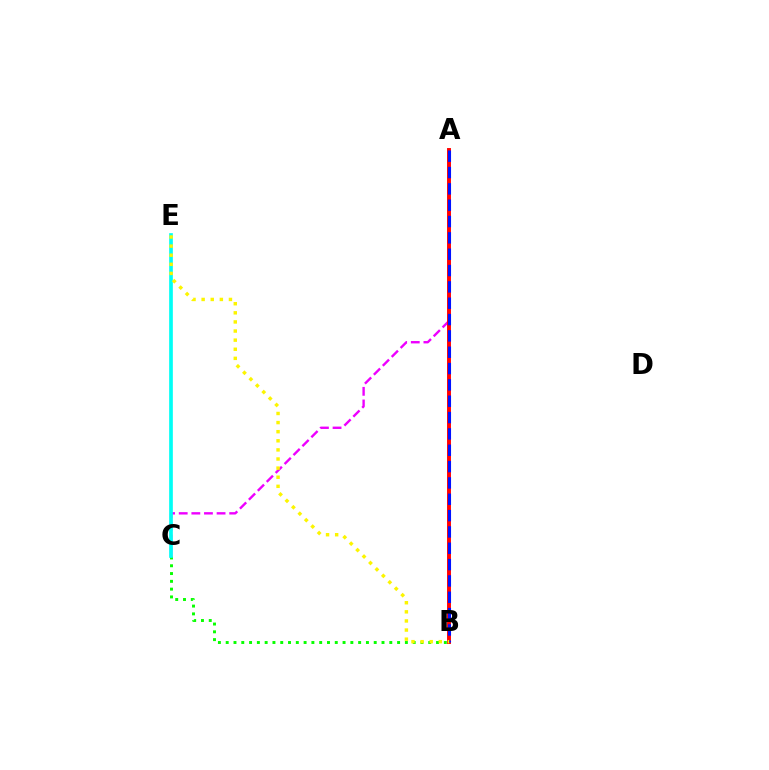{('A', 'C'): [{'color': '#ee00ff', 'line_style': 'dashed', 'thickness': 1.71}], ('A', 'B'): [{'color': '#ff0000', 'line_style': 'solid', 'thickness': 2.81}, {'color': '#0010ff', 'line_style': 'dashed', 'thickness': 2.22}], ('B', 'C'): [{'color': '#08ff00', 'line_style': 'dotted', 'thickness': 2.12}], ('C', 'E'): [{'color': '#00fff6', 'line_style': 'solid', 'thickness': 2.65}], ('B', 'E'): [{'color': '#fcf500', 'line_style': 'dotted', 'thickness': 2.47}]}